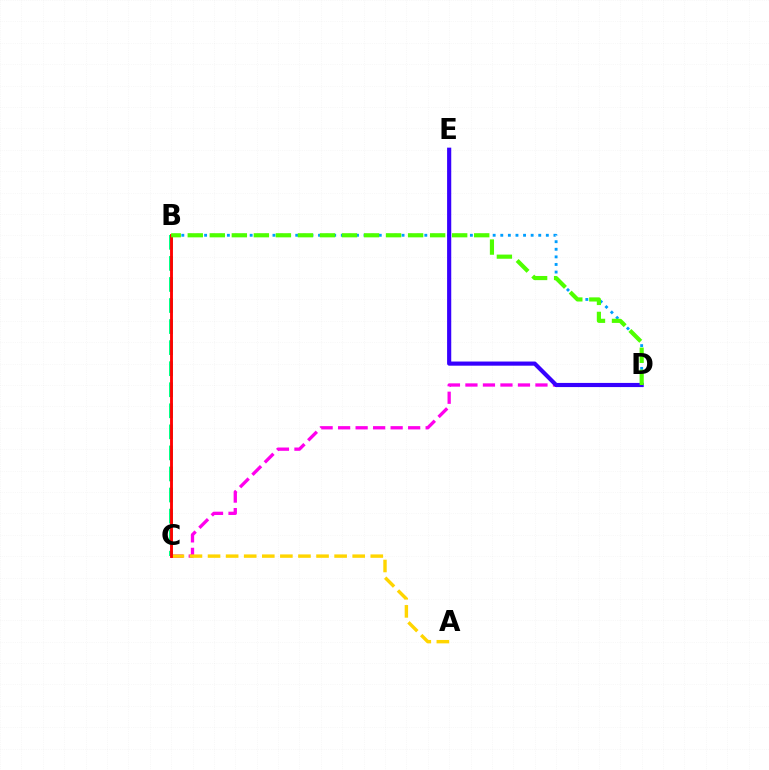{('C', 'D'): [{'color': '#ff00ed', 'line_style': 'dashed', 'thickness': 2.38}], ('B', 'D'): [{'color': '#009eff', 'line_style': 'dotted', 'thickness': 2.06}, {'color': '#4fff00', 'line_style': 'dashed', 'thickness': 2.99}], ('A', 'C'): [{'color': '#ffd500', 'line_style': 'dashed', 'thickness': 2.46}], ('B', 'C'): [{'color': '#00ff86', 'line_style': 'dashed', 'thickness': 2.86}, {'color': '#ff0000', 'line_style': 'solid', 'thickness': 2.07}], ('D', 'E'): [{'color': '#3700ff', 'line_style': 'solid', 'thickness': 2.99}]}